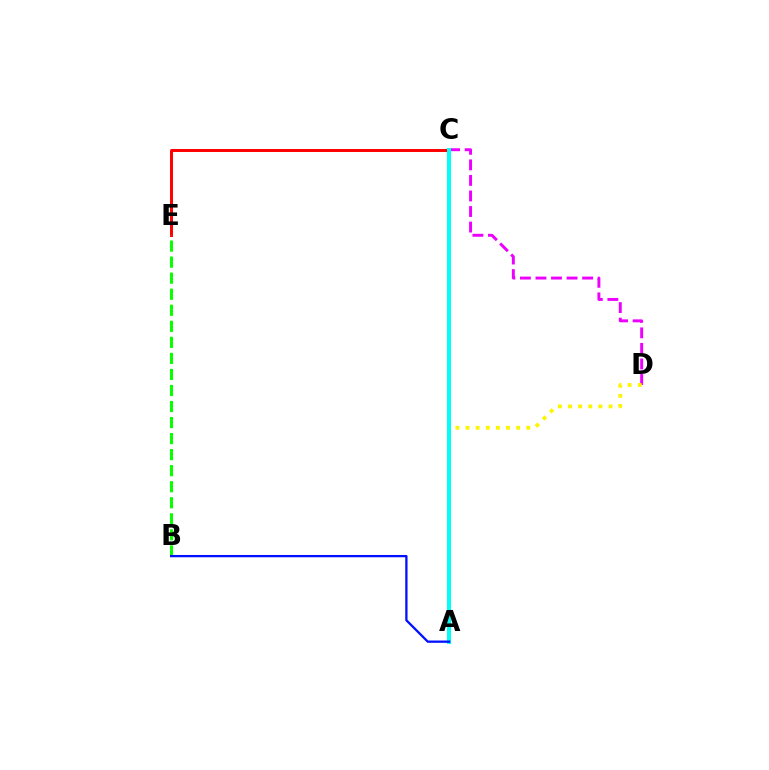{('C', 'E'): [{'color': '#ff0000', 'line_style': 'solid', 'thickness': 2.14}], ('C', 'D'): [{'color': '#ee00ff', 'line_style': 'dashed', 'thickness': 2.11}], ('A', 'D'): [{'color': '#fcf500', 'line_style': 'dotted', 'thickness': 2.75}], ('B', 'E'): [{'color': '#08ff00', 'line_style': 'dashed', 'thickness': 2.18}], ('A', 'C'): [{'color': '#00fff6', 'line_style': 'solid', 'thickness': 2.87}], ('A', 'B'): [{'color': '#0010ff', 'line_style': 'solid', 'thickness': 1.65}]}